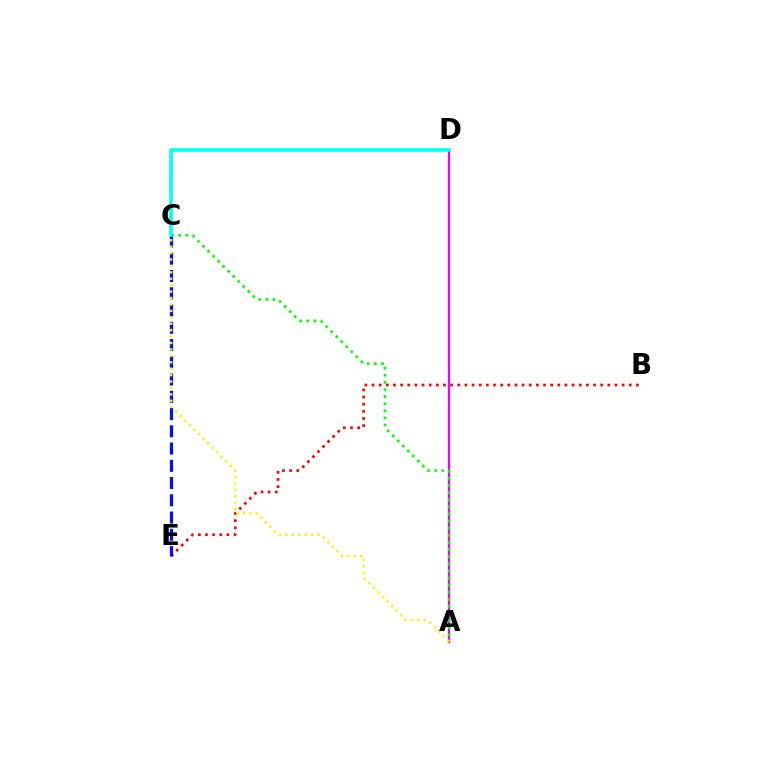{('A', 'D'): [{'color': '#ee00ff', 'line_style': 'solid', 'thickness': 1.63}], ('A', 'C'): [{'color': '#08ff00', 'line_style': 'dotted', 'thickness': 1.93}, {'color': '#fcf500', 'line_style': 'dotted', 'thickness': 1.75}], ('B', 'E'): [{'color': '#ff0000', 'line_style': 'dotted', 'thickness': 1.94}], ('C', 'E'): [{'color': '#0010ff', 'line_style': 'dashed', 'thickness': 2.34}], ('C', 'D'): [{'color': '#00fff6', 'line_style': 'solid', 'thickness': 2.57}]}